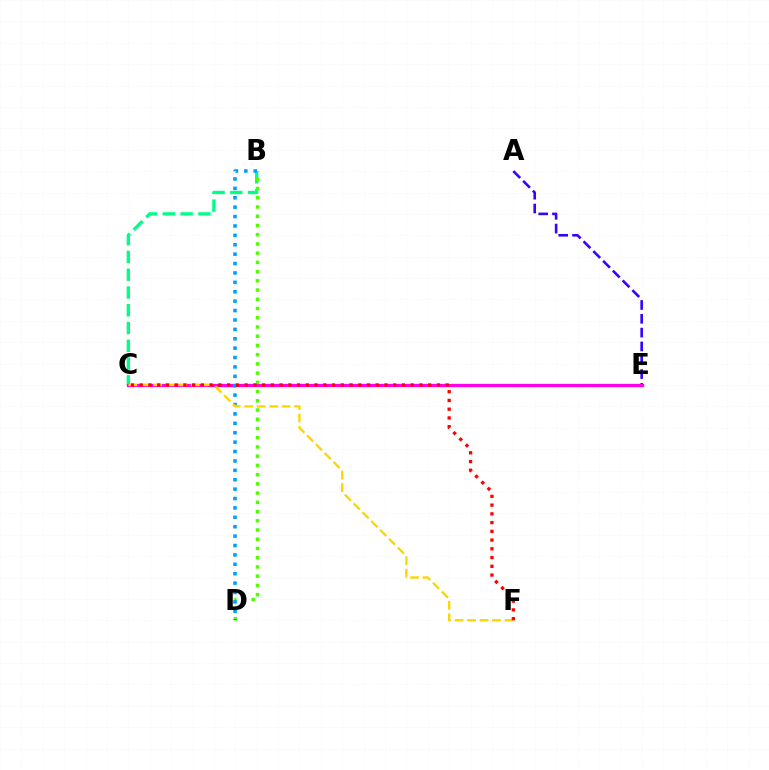{('A', 'E'): [{'color': '#3700ff', 'line_style': 'dashed', 'thickness': 1.88}], ('B', 'C'): [{'color': '#00ff86', 'line_style': 'dashed', 'thickness': 2.41}], ('C', 'E'): [{'color': '#ff00ed', 'line_style': 'solid', 'thickness': 2.36}], ('B', 'D'): [{'color': '#4fff00', 'line_style': 'dotted', 'thickness': 2.51}, {'color': '#009eff', 'line_style': 'dotted', 'thickness': 2.55}], ('C', 'F'): [{'color': '#ffd500', 'line_style': 'dashed', 'thickness': 1.69}, {'color': '#ff0000', 'line_style': 'dotted', 'thickness': 2.37}]}